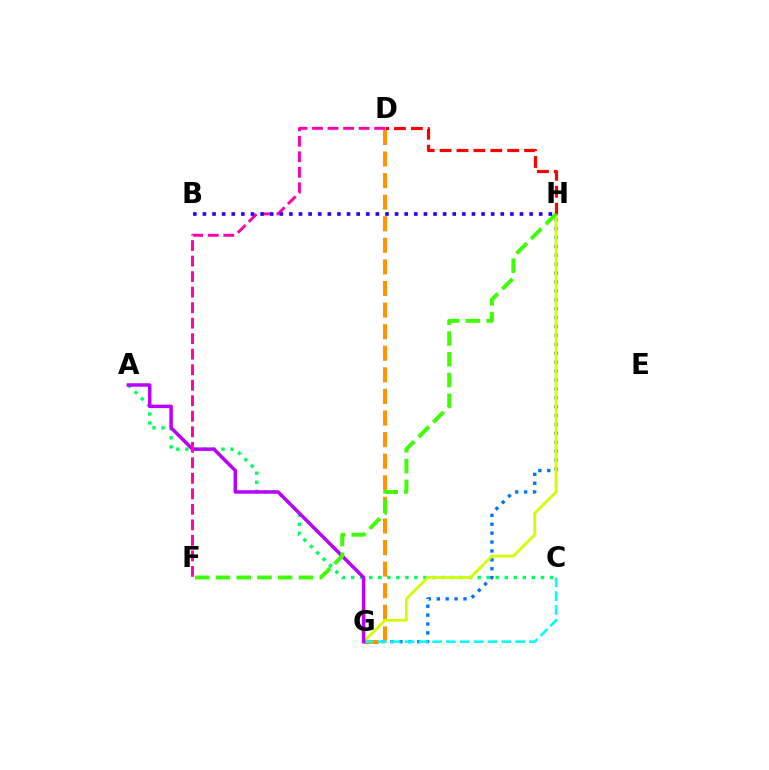{('G', 'H'): [{'color': '#0074ff', 'line_style': 'dotted', 'thickness': 2.42}, {'color': '#d1ff00', 'line_style': 'solid', 'thickness': 2.03}], ('D', 'G'): [{'color': '#ff9400', 'line_style': 'dashed', 'thickness': 2.93}], ('A', 'C'): [{'color': '#00ff5c', 'line_style': 'dotted', 'thickness': 2.46}], ('C', 'G'): [{'color': '#00fff6', 'line_style': 'dashed', 'thickness': 1.88}], ('A', 'G'): [{'color': '#b900ff', 'line_style': 'solid', 'thickness': 2.51}], ('D', 'H'): [{'color': '#ff0000', 'line_style': 'dashed', 'thickness': 2.3}], ('D', 'F'): [{'color': '#ff00ac', 'line_style': 'dashed', 'thickness': 2.11}], ('F', 'H'): [{'color': '#3dff00', 'line_style': 'dashed', 'thickness': 2.82}], ('B', 'H'): [{'color': '#2500ff', 'line_style': 'dotted', 'thickness': 2.61}]}